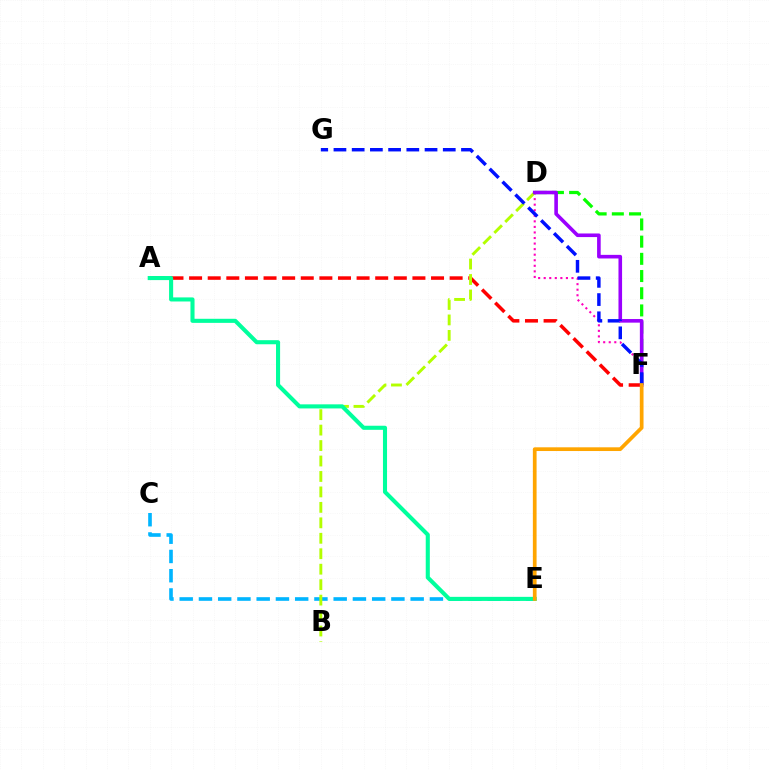{('C', 'E'): [{'color': '#00b5ff', 'line_style': 'dashed', 'thickness': 2.61}], ('D', 'F'): [{'color': '#08ff00', 'line_style': 'dashed', 'thickness': 2.34}, {'color': '#ff00bd', 'line_style': 'dotted', 'thickness': 1.51}, {'color': '#9b00ff', 'line_style': 'solid', 'thickness': 2.59}], ('A', 'F'): [{'color': '#ff0000', 'line_style': 'dashed', 'thickness': 2.53}], ('B', 'D'): [{'color': '#b3ff00', 'line_style': 'dashed', 'thickness': 2.1}], ('A', 'E'): [{'color': '#00ff9d', 'line_style': 'solid', 'thickness': 2.94}], ('F', 'G'): [{'color': '#0010ff', 'line_style': 'dashed', 'thickness': 2.47}], ('E', 'F'): [{'color': '#ffa500', 'line_style': 'solid', 'thickness': 2.68}]}